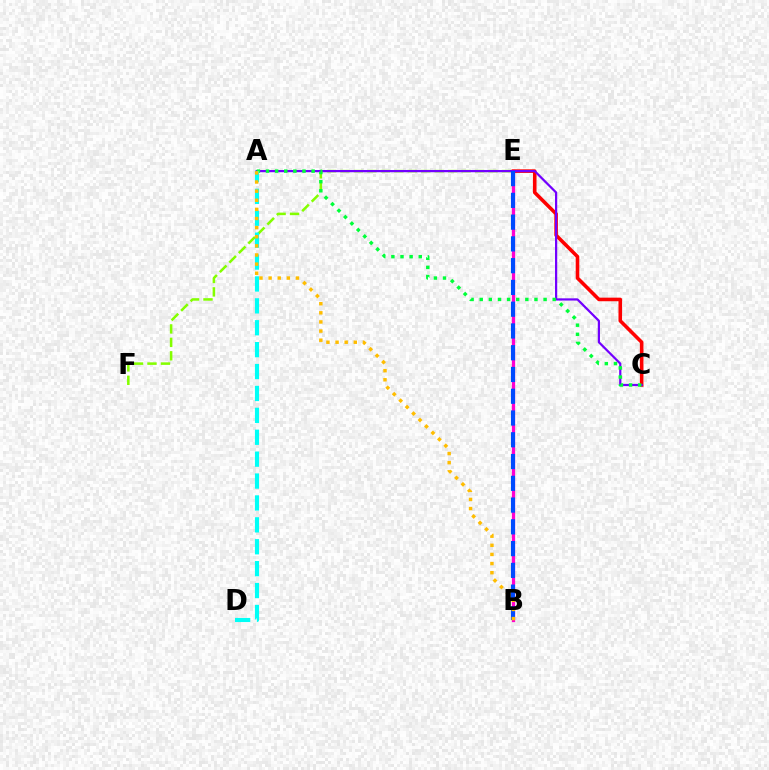{('B', 'E'): [{'color': '#ff00cf', 'line_style': 'solid', 'thickness': 2.34}, {'color': '#004bff', 'line_style': 'dashed', 'thickness': 2.96}], ('C', 'E'): [{'color': '#ff0000', 'line_style': 'solid', 'thickness': 2.58}], ('E', 'F'): [{'color': '#84ff00', 'line_style': 'dashed', 'thickness': 1.83}], ('A', 'C'): [{'color': '#7200ff', 'line_style': 'solid', 'thickness': 1.6}, {'color': '#00ff39', 'line_style': 'dotted', 'thickness': 2.48}], ('A', 'D'): [{'color': '#00fff6', 'line_style': 'dashed', 'thickness': 2.98}], ('A', 'B'): [{'color': '#ffbd00', 'line_style': 'dotted', 'thickness': 2.48}]}